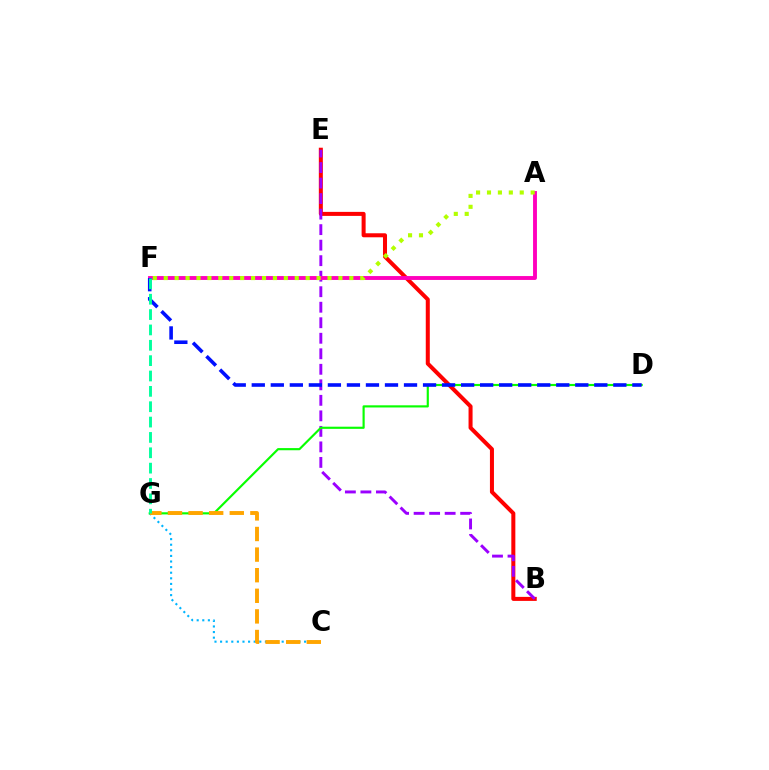{('C', 'G'): [{'color': '#00b5ff', 'line_style': 'dotted', 'thickness': 1.52}, {'color': '#ffa500', 'line_style': 'dashed', 'thickness': 2.8}], ('B', 'E'): [{'color': '#ff0000', 'line_style': 'solid', 'thickness': 2.89}, {'color': '#9b00ff', 'line_style': 'dashed', 'thickness': 2.11}], ('D', 'G'): [{'color': '#08ff00', 'line_style': 'solid', 'thickness': 1.55}], ('A', 'F'): [{'color': '#ff00bd', 'line_style': 'solid', 'thickness': 2.8}, {'color': '#b3ff00', 'line_style': 'dotted', 'thickness': 2.97}], ('D', 'F'): [{'color': '#0010ff', 'line_style': 'dashed', 'thickness': 2.59}], ('F', 'G'): [{'color': '#00ff9d', 'line_style': 'dashed', 'thickness': 2.09}]}